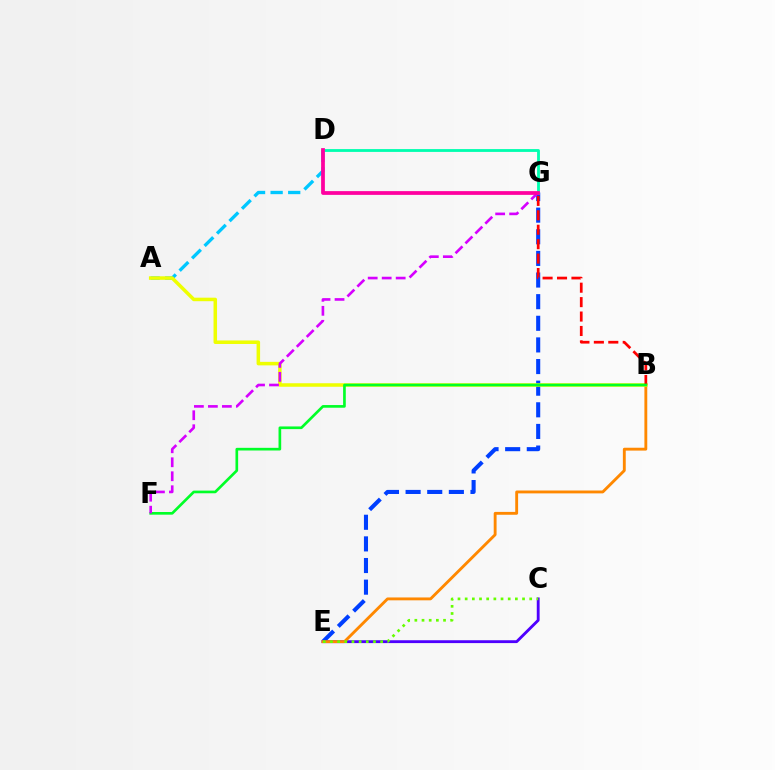{('E', 'G'): [{'color': '#003fff', 'line_style': 'dashed', 'thickness': 2.94}], ('C', 'E'): [{'color': '#4f00ff', 'line_style': 'solid', 'thickness': 2.05}, {'color': '#66ff00', 'line_style': 'dotted', 'thickness': 1.95}], ('B', 'E'): [{'color': '#ff8800', 'line_style': 'solid', 'thickness': 2.06}], ('A', 'D'): [{'color': '#00c7ff', 'line_style': 'dashed', 'thickness': 2.39}], ('A', 'B'): [{'color': '#eeff00', 'line_style': 'solid', 'thickness': 2.53}], ('B', 'G'): [{'color': '#ff0000', 'line_style': 'dashed', 'thickness': 1.96}], ('B', 'F'): [{'color': '#00ff27', 'line_style': 'solid', 'thickness': 1.92}], ('D', 'G'): [{'color': '#00ffaf', 'line_style': 'solid', 'thickness': 2.04}, {'color': '#ff00a0', 'line_style': 'solid', 'thickness': 2.7}], ('F', 'G'): [{'color': '#d600ff', 'line_style': 'dashed', 'thickness': 1.9}]}